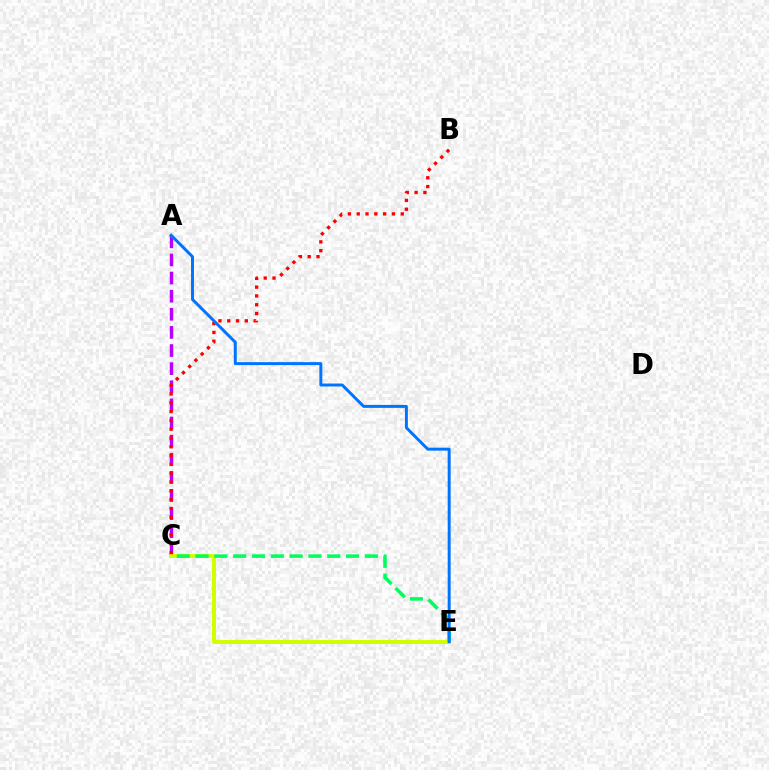{('A', 'C'): [{'color': '#b900ff', 'line_style': 'dashed', 'thickness': 2.46}], ('C', 'E'): [{'color': '#d1ff00', 'line_style': 'solid', 'thickness': 2.86}, {'color': '#00ff5c', 'line_style': 'dashed', 'thickness': 2.56}], ('B', 'C'): [{'color': '#ff0000', 'line_style': 'dotted', 'thickness': 2.39}], ('A', 'E'): [{'color': '#0074ff', 'line_style': 'solid', 'thickness': 2.14}]}